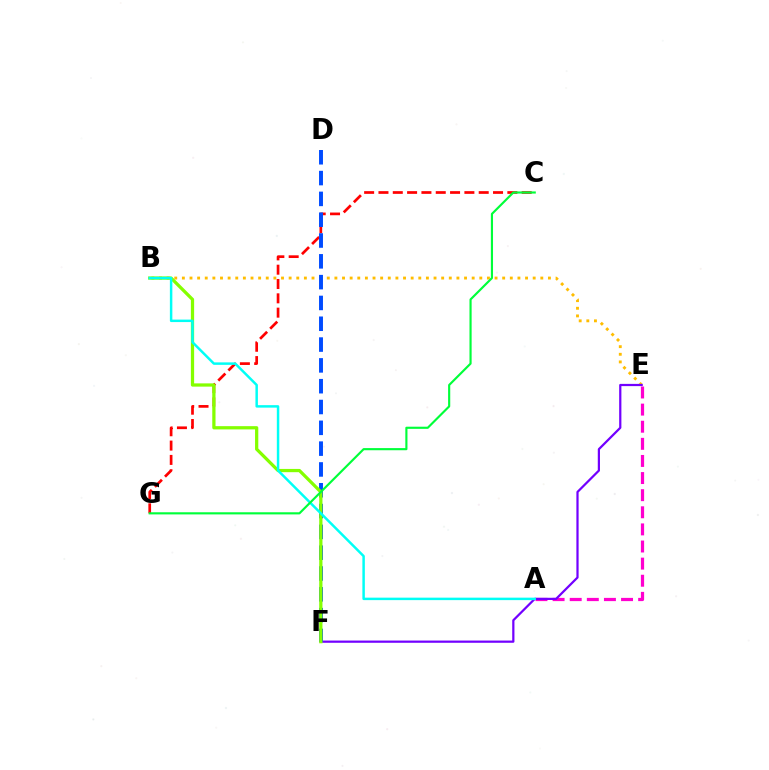{('A', 'E'): [{'color': '#ff00cf', 'line_style': 'dashed', 'thickness': 2.32}], ('B', 'E'): [{'color': '#ffbd00', 'line_style': 'dotted', 'thickness': 2.07}], ('C', 'G'): [{'color': '#ff0000', 'line_style': 'dashed', 'thickness': 1.95}, {'color': '#00ff39', 'line_style': 'solid', 'thickness': 1.55}], ('E', 'F'): [{'color': '#7200ff', 'line_style': 'solid', 'thickness': 1.6}], ('D', 'F'): [{'color': '#004bff', 'line_style': 'dashed', 'thickness': 2.83}], ('B', 'F'): [{'color': '#84ff00', 'line_style': 'solid', 'thickness': 2.34}], ('A', 'B'): [{'color': '#00fff6', 'line_style': 'solid', 'thickness': 1.78}]}